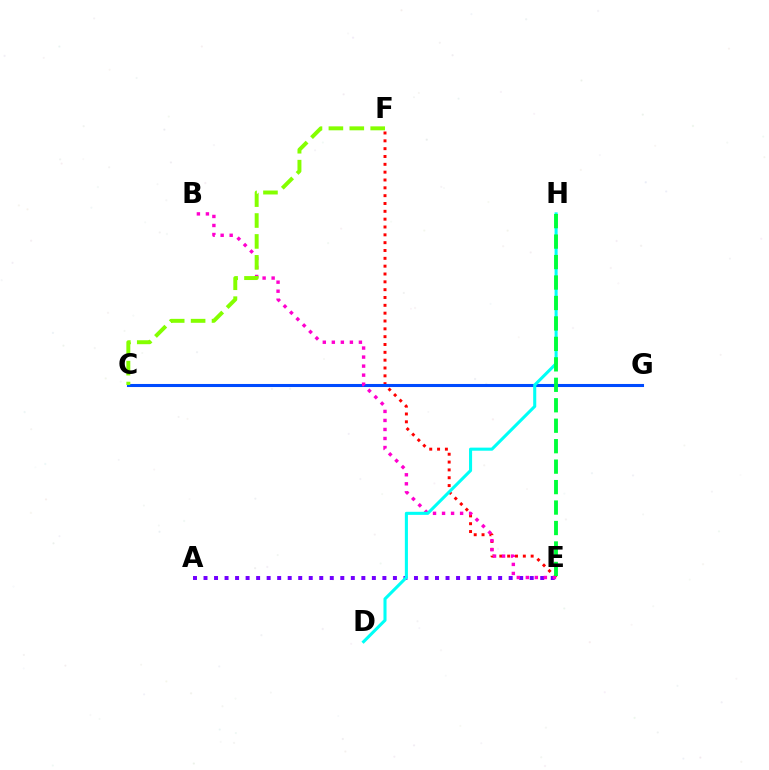{('A', 'E'): [{'color': '#7200ff', 'line_style': 'dotted', 'thickness': 2.86}], ('E', 'F'): [{'color': '#ff0000', 'line_style': 'dotted', 'thickness': 2.13}], ('C', 'G'): [{'color': '#ffbd00', 'line_style': 'dotted', 'thickness': 2.13}, {'color': '#004bff', 'line_style': 'solid', 'thickness': 2.21}], ('B', 'E'): [{'color': '#ff00cf', 'line_style': 'dotted', 'thickness': 2.45}], ('C', 'F'): [{'color': '#84ff00', 'line_style': 'dashed', 'thickness': 2.84}], ('D', 'H'): [{'color': '#00fff6', 'line_style': 'solid', 'thickness': 2.21}], ('E', 'H'): [{'color': '#00ff39', 'line_style': 'dashed', 'thickness': 2.78}]}